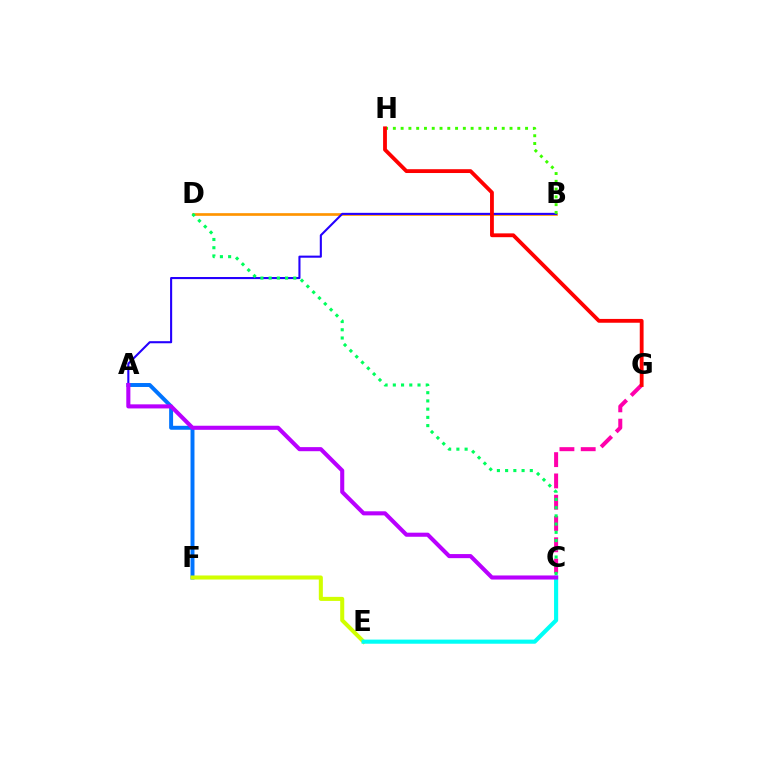{('B', 'D'): [{'color': '#ff9400', 'line_style': 'solid', 'thickness': 1.92}], ('A', 'F'): [{'color': '#0074ff', 'line_style': 'solid', 'thickness': 2.85}], ('C', 'G'): [{'color': '#ff00ac', 'line_style': 'dashed', 'thickness': 2.89}], ('E', 'F'): [{'color': '#d1ff00', 'line_style': 'solid', 'thickness': 2.91}], ('A', 'B'): [{'color': '#2500ff', 'line_style': 'solid', 'thickness': 1.51}], ('C', 'E'): [{'color': '#00fff6', 'line_style': 'solid', 'thickness': 2.97}], ('C', 'D'): [{'color': '#00ff5c', 'line_style': 'dotted', 'thickness': 2.24}], ('B', 'H'): [{'color': '#3dff00', 'line_style': 'dotted', 'thickness': 2.11}], ('A', 'C'): [{'color': '#b900ff', 'line_style': 'solid', 'thickness': 2.94}], ('G', 'H'): [{'color': '#ff0000', 'line_style': 'solid', 'thickness': 2.75}]}